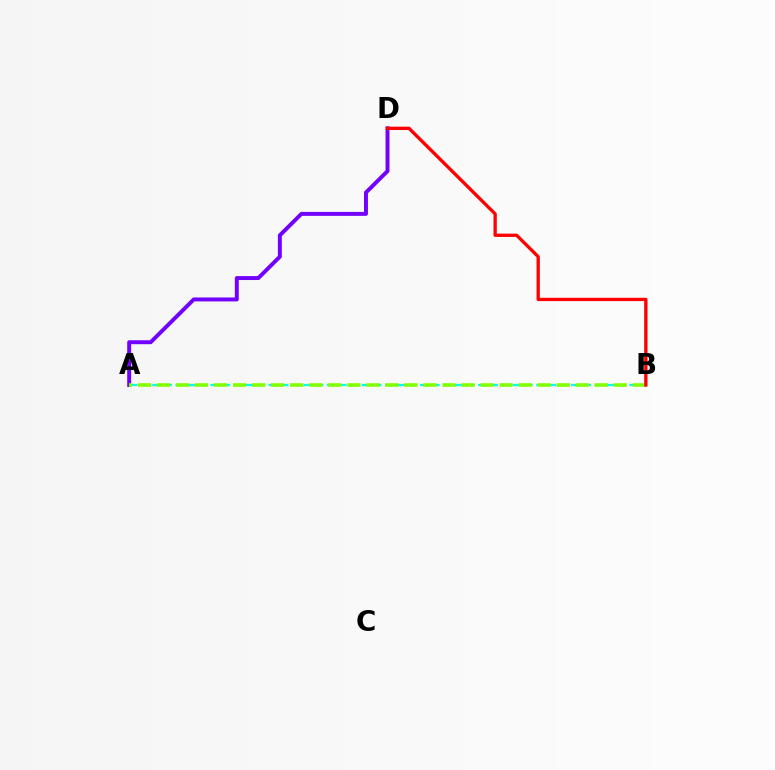{('A', 'D'): [{'color': '#7200ff', 'line_style': 'solid', 'thickness': 2.84}], ('A', 'B'): [{'color': '#00fff6', 'line_style': 'dashed', 'thickness': 1.58}, {'color': '#84ff00', 'line_style': 'dashed', 'thickness': 2.59}], ('B', 'D'): [{'color': '#ff0000', 'line_style': 'solid', 'thickness': 2.39}]}